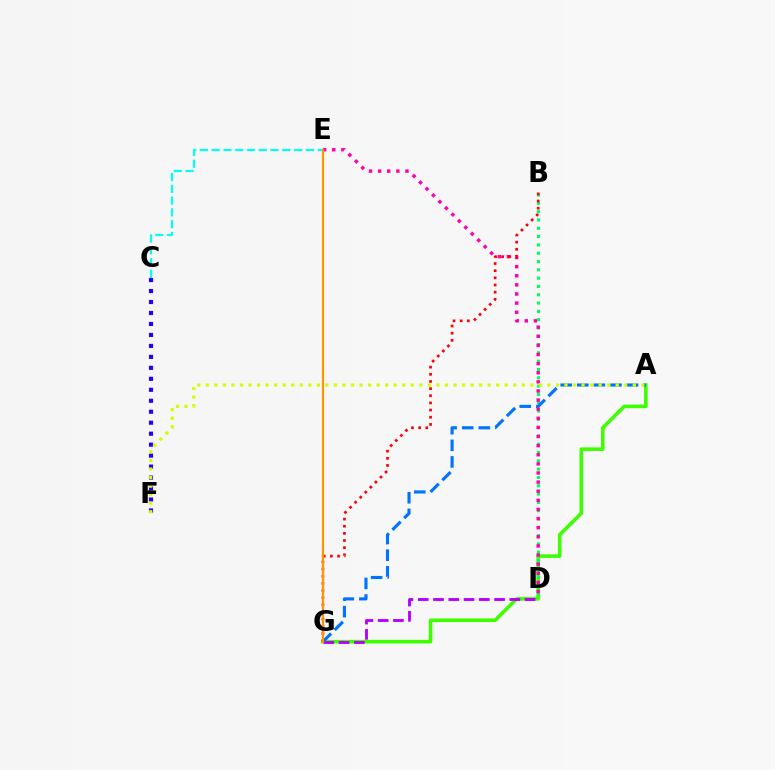{('A', 'G'): [{'color': '#3dff00', 'line_style': 'solid', 'thickness': 2.58}, {'color': '#0074ff', 'line_style': 'dashed', 'thickness': 2.25}], ('D', 'G'): [{'color': '#b900ff', 'line_style': 'dashed', 'thickness': 2.07}], ('C', 'F'): [{'color': '#2500ff', 'line_style': 'dotted', 'thickness': 2.98}], ('C', 'E'): [{'color': '#00fff6', 'line_style': 'dashed', 'thickness': 1.6}], ('B', 'D'): [{'color': '#00ff5c', 'line_style': 'dotted', 'thickness': 2.26}], ('D', 'E'): [{'color': '#ff00ac', 'line_style': 'dotted', 'thickness': 2.48}], ('A', 'F'): [{'color': '#d1ff00', 'line_style': 'dotted', 'thickness': 2.32}], ('B', 'G'): [{'color': '#ff0000', 'line_style': 'dotted', 'thickness': 1.94}], ('E', 'G'): [{'color': '#ff9400', 'line_style': 'solid', 'thickness': 1.54}]}